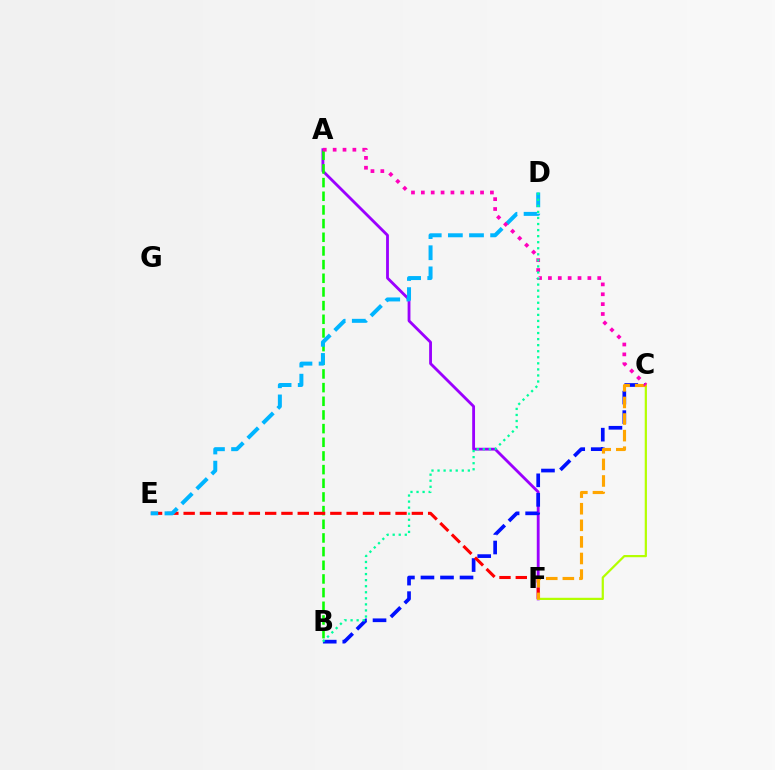{('A', 'F'): [{'color': '#9b00ff', 'line_style': 'solid', 'thickness': 2.04}], ('A', 'B'): [{'color': '#08ff00', 'line_style': 'dashed', 'thickness': 1.86}], ('C', 'F'): [{'color': '#b3ff00', 'line_style': 'solid', 'thickness': 1.6}, {'color': '#ffa500', 'line_style': 'dashed', 'thickness': 2.25}], ('B', 'C'): [{'color': '#0010ff', 'line_style': 'dashed', 'thickness': 2.65}], ('E', 'F'): [{'color': '#ff0000', 'line_style': 'dashed', 'thickness': 2.21}], ('D', 'E'): [{'color': '#00b5ff', 'line_style': 'dashed', 'thickness': 2.87}], ('A', 'C'): [{'color': '#ff00bd', 'line_style': 'dotted', 'thickness': 2.68}], ('B', 'D'): [{'color': '#00ff9d', 'line_style': 'dotted', 'thickness': 1.65}]}